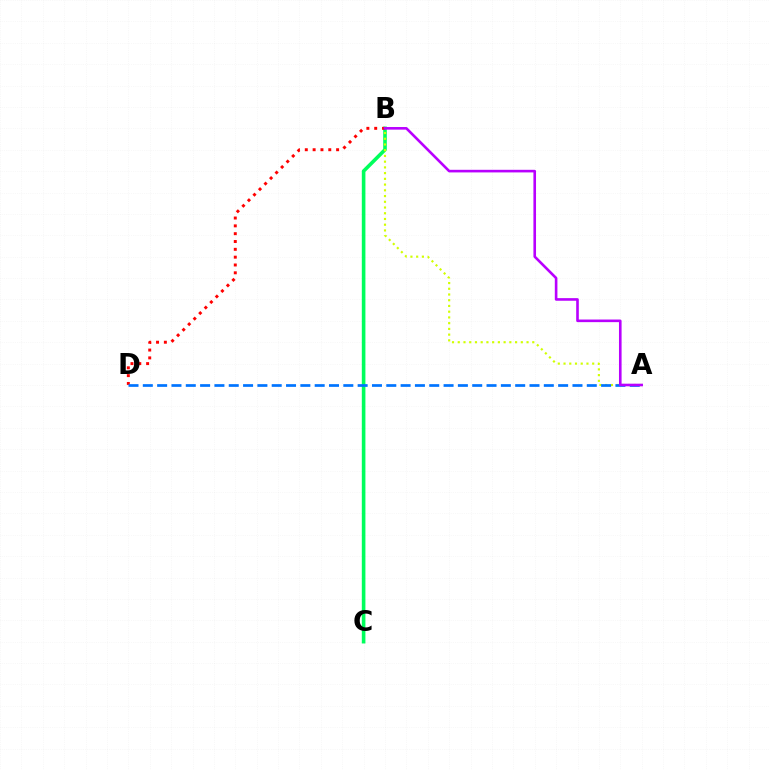{('B', 'C'): [{'color': '#00ff5c', 'line_style': 'solid', 'thickness': 2.6}], ('B', 'D'): [{'color': '#ff0000', 'line_style': 'dotted', 'thickness': 2.13}], ('A', 'B'): [{'color': '#d1ff00', 'line_style': 'dotted', 'thickness': 1.56}, {'color': '#b900ff', 'line_style': 'solid', 'thickness': 1.88}], ('A', 'D'): [{'color': '#0074ff', 'line_style': 'dashed', 'thickness': 1.95}]}